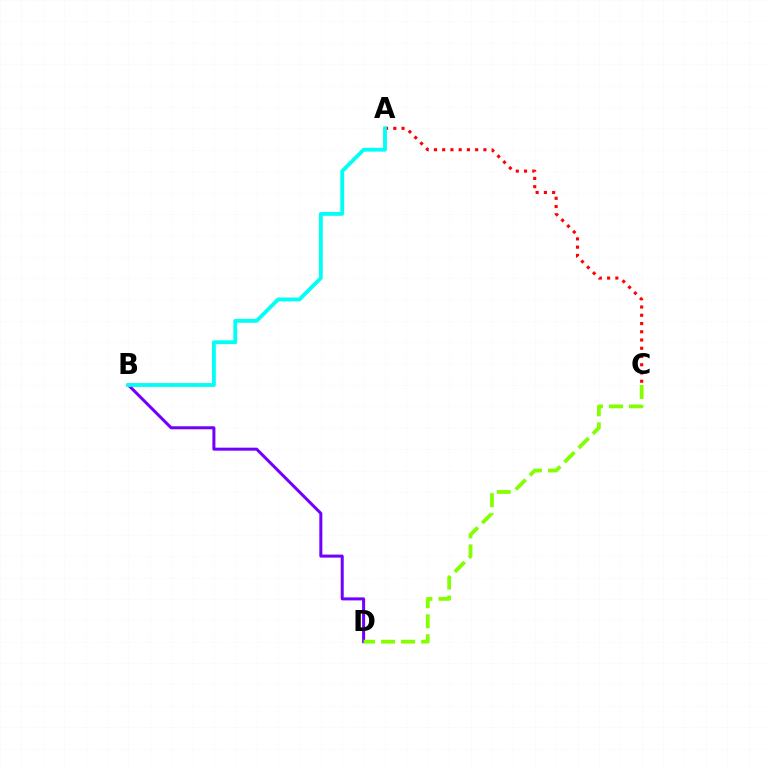{('A', 'C'): [{'color': '#ff0000', 'line_style': 'dotted', 'thickness': 2.24}], ('B', 'D'): [{'color': '#7200ff', 'line_style': 'solid', 'thickness': 2.17}], ('A', 'B'): [{'color': '#00fff6', 'line_style': 'solid', 'thickness': 2.77}], ('C', 'D'): [{'color': '#84ff00', 'line_style': 'dashed', 'thickness': 2.72}]}